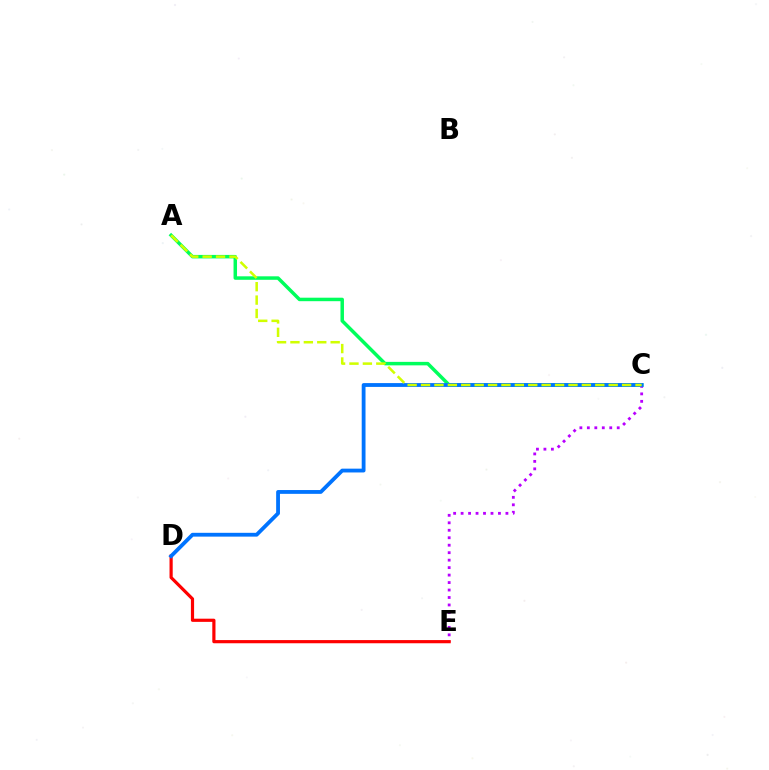{('A', 'C'): [{'color': '#00ff5c', 'line_style': 'solid', 'thickness': 2.51}, {'color': '#d1ff00', 'line_style': 'dashed', 'thickness': 1.82}], ('C', 'E'): [{'color': '#b900ff', 'line_style': 'dotted', 'thickness': 2.03}], ('D', 'E'): [{'color': '#ff0000', 'line_style': 'solid', 'thickness': 2.29}], ('C', 'D'): [{'color': '#0074ff', 'line_style': 'solid', 'thickness': 2.74}]}